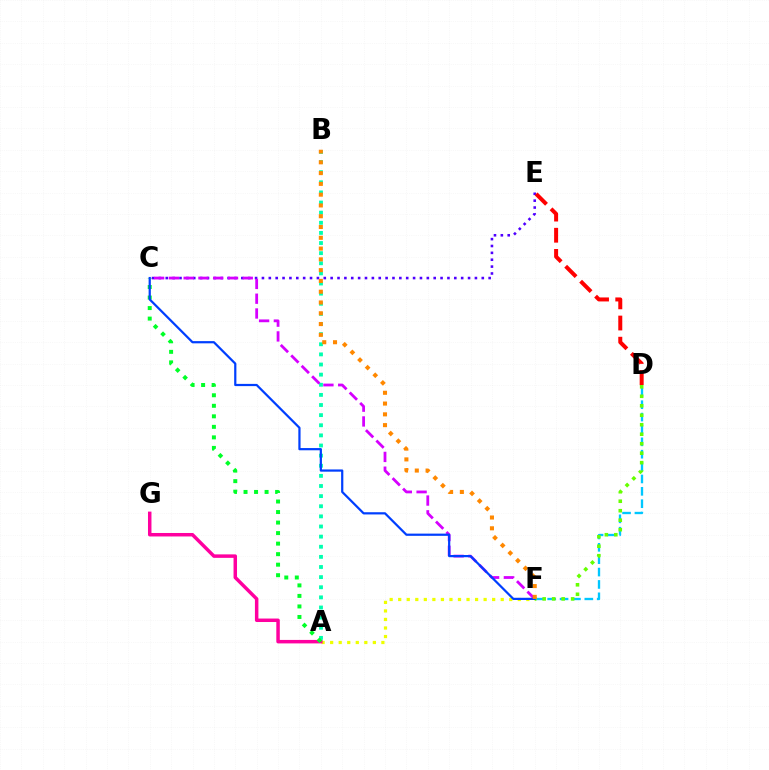{('A', 'F'): [{'color': '#eeff00', 'line_style': 'dotted', 'thickness': 2.32}], ('D', 'F'): [{'color': '#00c7ff', 'line_style': 'dashed', 'thickness': 1.68}, {'color': '#66ff00', 'line_style': 'dotted', 'thickness': 2.58}], ('A', 'G'): [{'color': '#ff00a0', 'line_style': 'solid', 'thickness': 2.51}], ('C', 'E'): [{'color': '#4f00ff', 'line_style': 'dotted', 'thickness': 1.87}], ('A', 'B'): [{'color': '#00ffaf', 'line_style': 'dotted', 'thickness': 2.75}], ('A', 'C'): [{'color': '#00ff27', 'line_style': 'dotted', 'thickness': 2.86}], ('C', 'F'): [{'color': '#d600ff', 'line_style': 'dashed', 'thickness': 2.01}, {'color': '#003fff', 'line_style': 'solid', 'thickness': 1.6}], ('B', 'F'): [{'color': '#ff8800', 'line_style': 'dotted', 'thickness': 2.93}], ('D', 'E'): [{'color': '#ff0000', 'line_style': 'dashed', 'thickness': 2.87}]}